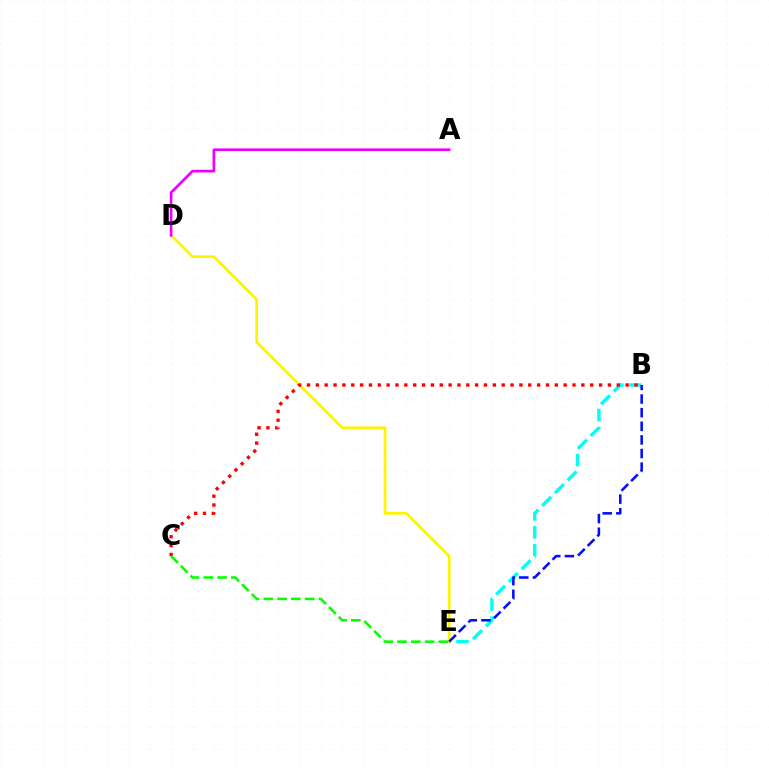{('B', 'E'): [{'color': '#00fff6', 'line_style': 'dashed', 'thickness': 2.44}, {'color': '#0010ff', 'line_style': 'dashed', 'thickness': 1.85}], ('D', 'E'): [{'color': '#fcf500', 'line_style': 'solid', 'thickness': 1.96}], ('B', 'C'): [{'color': '#ff0000', 'line_style': 'dotted', 'thickness': 2.4}], ('C', 'E'): [{'color': '#08ff00', 'line_style': 'dashed', 'thickness': 1.87}], ('A', 'D'): [{'color': '#ee00ff', 'line_style': 'solid', 'thickness': 1.92}]}